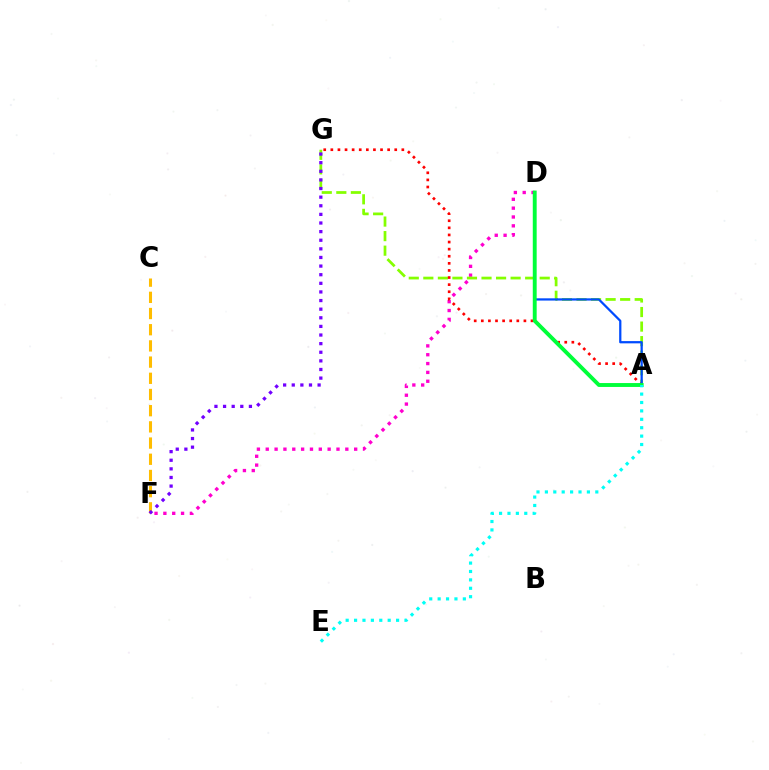{('C', 'F'): [{'color': '#ffbd00', 'line_style': 'dashed', 'thickness': 2.2}], ('D', 'F'): [{'color': '#ff00cf', 'line_style': 'dotted', 'thickness': 2.4}], ('A', 'G'): [{'color': '#84ff00', 'line_style': 'dashed', 'thickness': 1.98}, {'color': '#ff0000', 'line_style': 'dotted', 'thickness': 1.93}], ('A', 'D'): [{'color': '#004bff', 'line_style': 'solid', 'thickness': 1.62}, {'color': '#00ff39', 'line_style': 'solid', 'thickness': 2.8}], ('A', 'E'): [{'color': '#00fff6', 'line_style': 'dotted', 'thickness': 2.28}], ('F', 'G'): [{'color': '#7200ff', 'line_style': 'dotted', 'thickness': 2.34}]}